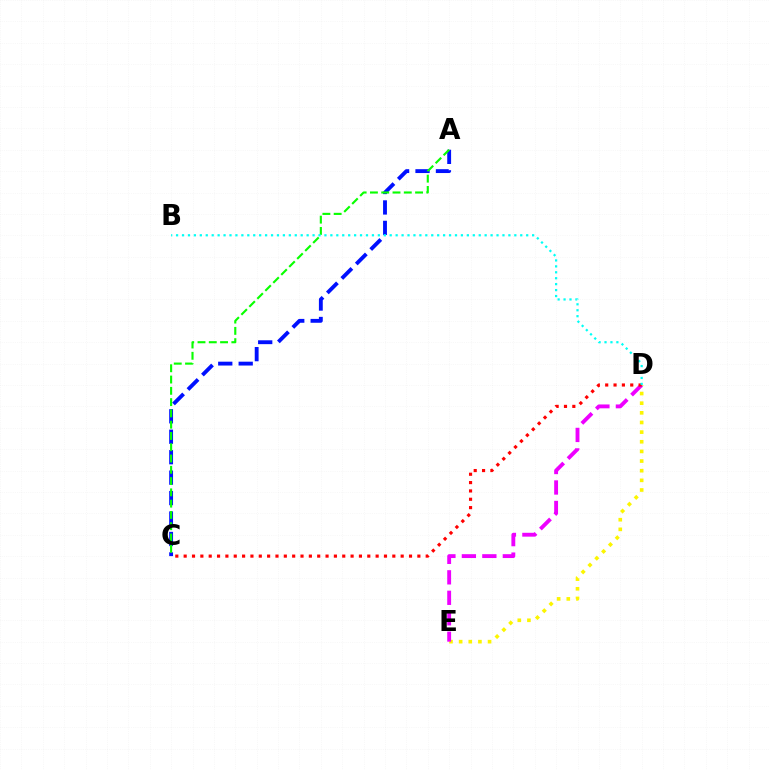{('D', 'E'): [{'color': '#fcf500', 'line_style': 'dotted', 'thickness': 2.62}, {'color': '#ee00ff', 'line_style': 'dashed', 'thickness': 2.78}], ('A', 'C'): [{'color': '#0010ff', 'line_style': 'dashed', 'thickness': 2.78}, {'color': '#08ff00', 'line_style': 'dashed', 'thickness': 1.53}], ('C', 'D'): [{'color': '#ff0000', 'line_style': 'dotted', 'thickness': 2.27}], ('B', 'D'): [{'color': '#00fff6', 'line_style': 'dotted', 'thickness': 1.61}]}